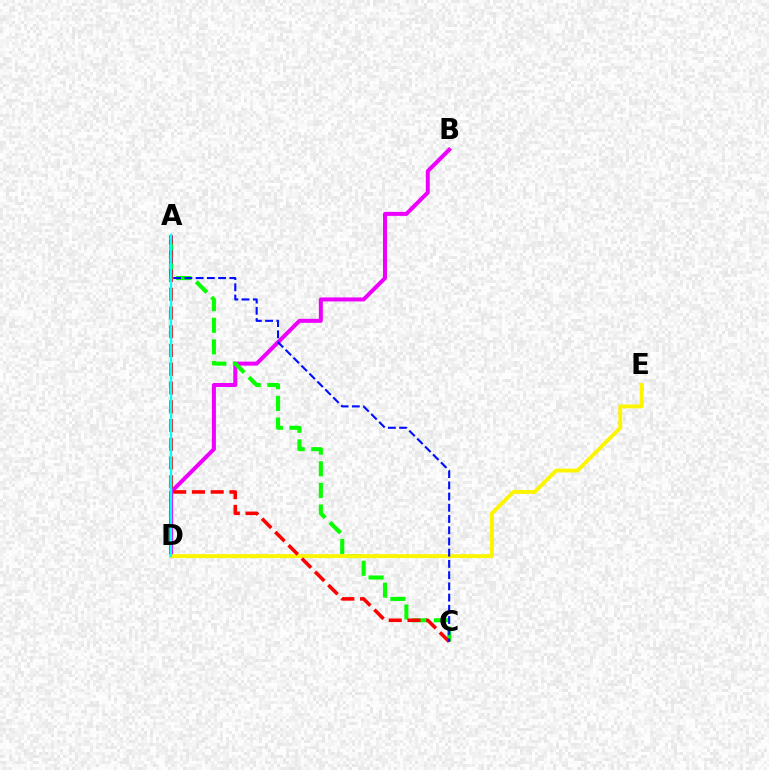{('B', 'D'): [{'color': '#ee00ff', 'line_style': 'solid', 'thickness': 2.89}], ('A', 'C'): [{'color': '#08ff00', 'line_style': 'dashed', 'thickness': 2.94}, {'color': '#ff0000', 'line_style': 'dashed', 'thickness': 2.55}, {'color': '#0010ff', 'line_style': 'dashed', 'thickness': 1.52}], ('D', 'E'): [{'color': '#fcf500', 'line_style': 'solid', 'thickness': 2.79}], ('A', 'D'): [{'color': '#00fff6', 'line_style': 'solid', 'thickness': 1.67}]}